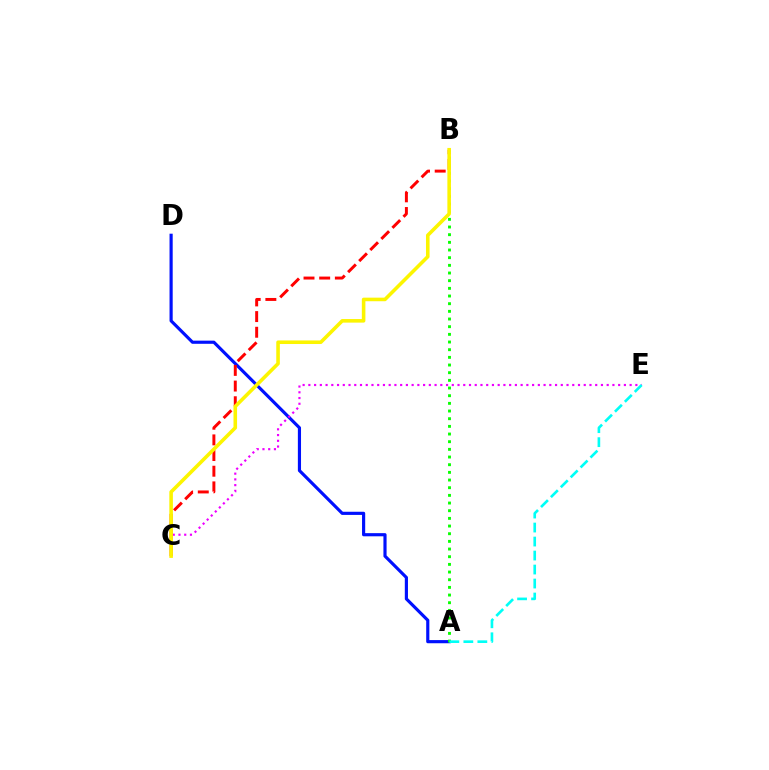{('A', 'D'): [{'color': '#0010ff', 'line_style': 'solid', 'thickness': 2.27}], ('C', 'E'): [{'color': '#ee00ff', 'line_style': 'dotted', 'thickness': 1.56}], ('B', 'C'): [{'color': '#ff0000', 'line_style': 'dashed', 'thickness': 2.13}, {'color': '#fcf500', 'line_style': 'solid', 'thickness': 2.57}], ('A', 'B'): [{'color': '#08ff00', 'line_style': 'dotted', 'thickness': 2.08}], ('A', 'E'): [{'color': '#00fff6', 'line_style': 'dashed', 'thickness': 1.9}]}